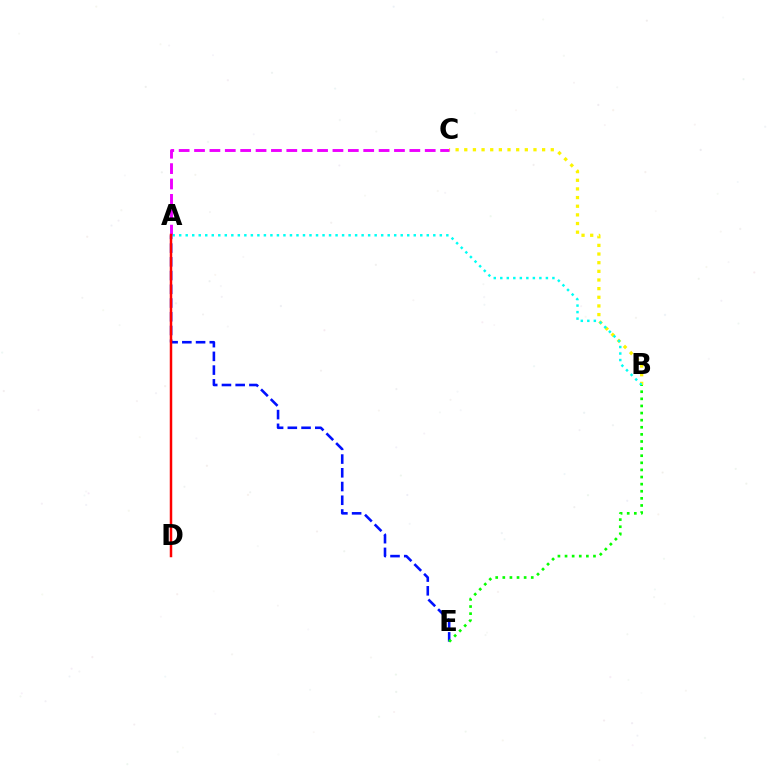{('A', 'E'): [{'color': '#0010ff', 'line_style': 'dashed', 'thickness': 1.87}], ('B', 'C'): [{'color': '#fcf500', 'line_style': 'dotted', 'thickness': 2.35}], ('A', 'B'): [{'color': '#00fff6', 'line_style': 'dotted', 'thickness': 1.77}], ('B', 'E'): [{'color': '#08ff00', 'line_style': 'dotted', 'thickness': 1.93}], ('A', 'C'): [{'color': '#ee00ff', 'line_style': 'dashed', 'thickness': 2.09}], ('A', 'D'): [{'color': '#ff0000', 'line_style': 'solid', 'thickness': 1.79}]}